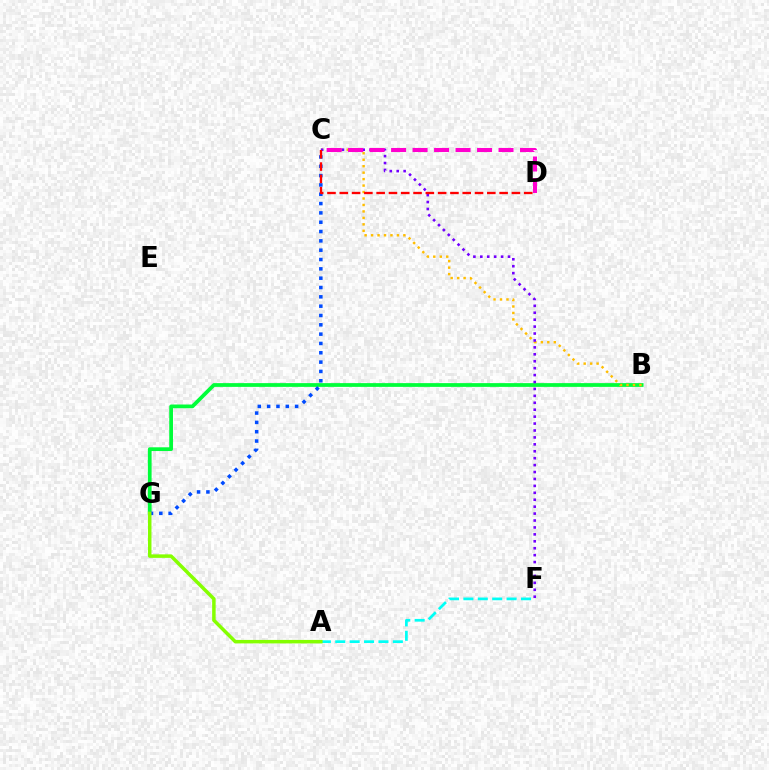{('B', 'G'): [{'color': '#00ff39', 'line_style': 'solid', 'thickness': 2.7}], ('B', 'C'): [{'color': '#ffbd00', 'line_style': 'dotted', 'thickness': 1.76}], ('A', 'F'): [{'color': '#00fff6', 'line_style': 'dashed', 'thickness': 1.96}], ('C', 'G'): [{'color': '#004bff', 'line_style': 'dotted', 'thickness': 2.53}], ('C', 'F'): [{'color': '#7200ff', 'line_style': 'dotted', 'thickness': 1.88}], ('A', 'G'): [{'color': '#84ff00', 'line_style': 'solid', 'thickness': 2.51}], ('C', 'D'): [{'color': '#ff00cf', 'line_style': 'dashed', 'thickness': 2.92}, {'color': '#ff0000', 'line_style': 'dashed', 'thickness': 1.67}]}